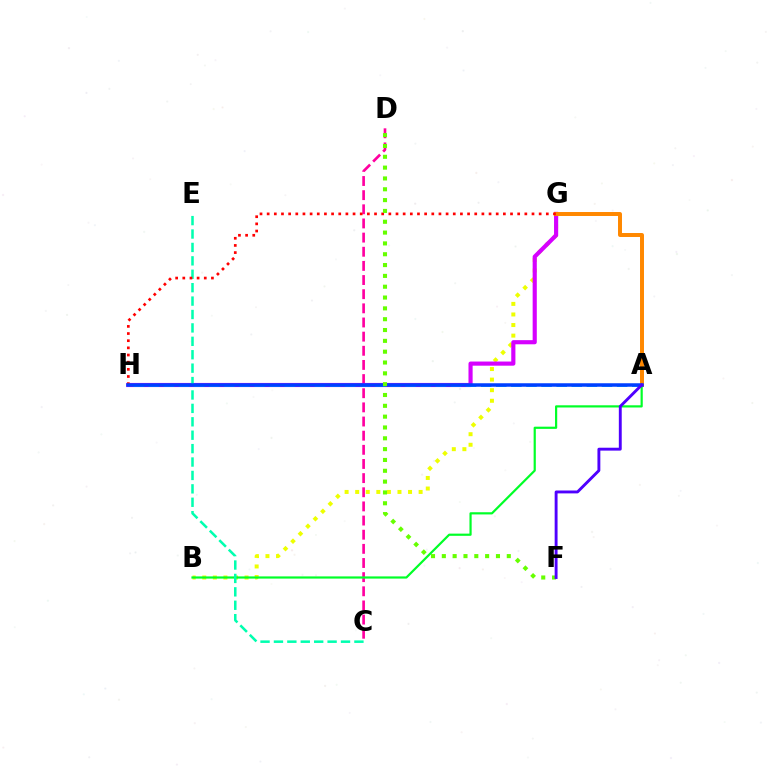{('C', 'D'): [{'color': '#ff00a0', 'line_style': 'dashed', 'thickness': 1.92}], ('B', 'G'): [{'color': '#eeff00', 'line_style': 'dotted', 'thickness': 2.87}], ('G', 'H'): [{'color': '#d600ff', 'line_style': 'solid', 'thickness': 2.98}, {'color': '#ff0000', 'line_style': 'dotted', 'thickness': 1.94}], ('A', 'H'): [{'color': '#00c7ff', 'line_style': 'dashed', 'thickness': 2.05}, {'color': '#003fff', 'line_style': 'solid', 'thickness': 2.52}], ('A', 'B'): [{'color': '#00ff27', 'line_style': 'solid', 'thickness': 1.58}], ('C', 'E'): [{'color': '#00ffaf', 'line_style': 'dashed', 'thickness': 1.82}], ('A', 'G'): [{'color': '#ff8800', 'line_style': 'solid', 'thickness': 2.86}], ('D', 'F'): [{'color': '#66ff00', 'line_style': 'dotted', 'thickness': 2.94}], ('A', 'F'): [{'color': '#4f00ff', 'line_style': 'solid', 'thickness': 2.08}]}